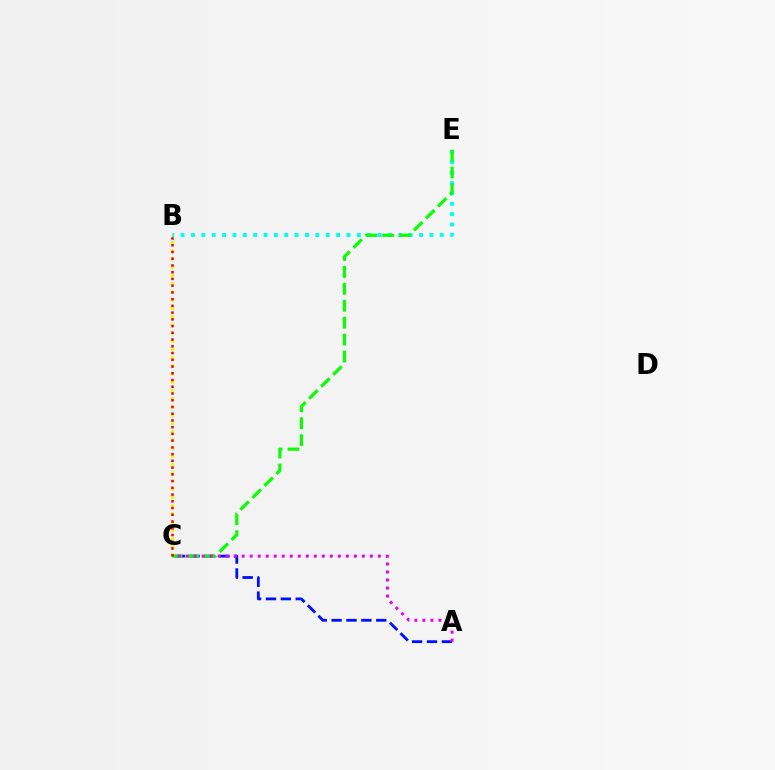{('B', 'E'): [{'color': '#00fff6', 'line_style': 'dotted', 'thickness': 2.82}], ('B', 'C'): [{'color': '#fcf500', 'line_style': 'dotted', 'thickness': 2.23}, {'color': '#ff0000', 'line_style': 'dotted', 'thickness': 1.83}], ('A', 'C'): [{'color': '#0010ff', 'line_style': 'dashed', 'thickness': 2.02}, {'color': '#ee00ff', 'line_style': 'dotted', 'thickness': 2.18}], ('C', 'E'): [{'color': '#08ff00', 'line_style': 'dashed', 'thickness': 2.3}]}